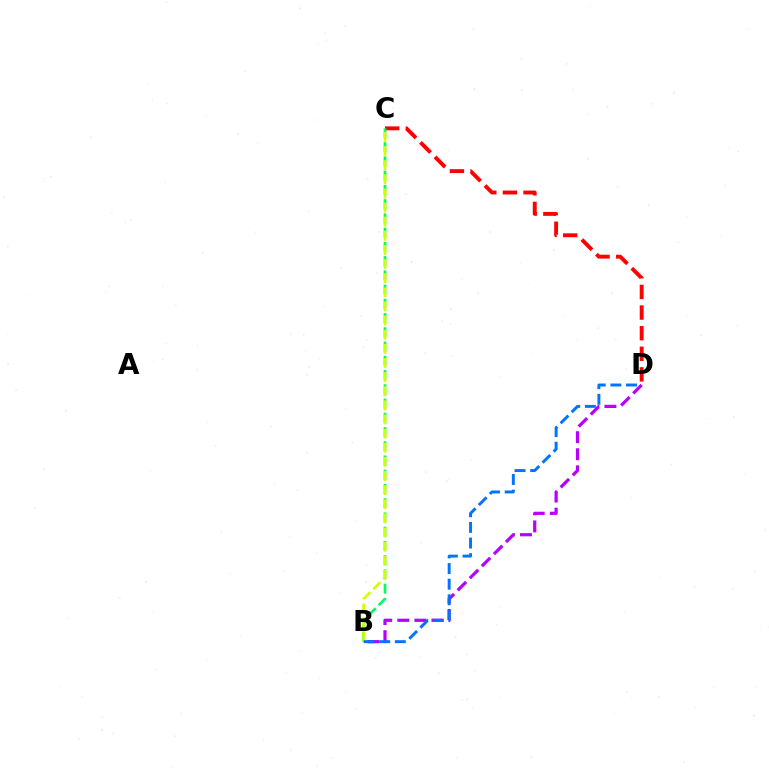{('C', 'D'): [{'color': '#ff0000', 'line_style': 'dashed', 'thickness': 2.8}], ('B', 'D'): [{'color': '#b900ff', 'line_style': 'dashed', 'thickness': 2.32}, {'color': '#0074ff', 'line_style': 'dashed', 'thickness': 2.12}], ('B', 'C'): [{'color': '#00ff5c', 'line_style': 'dashed', 'thickness': 1.93}, {'color': '#d1ff00', 'line_style': 'dashed', 'thickness': 1.92}]}